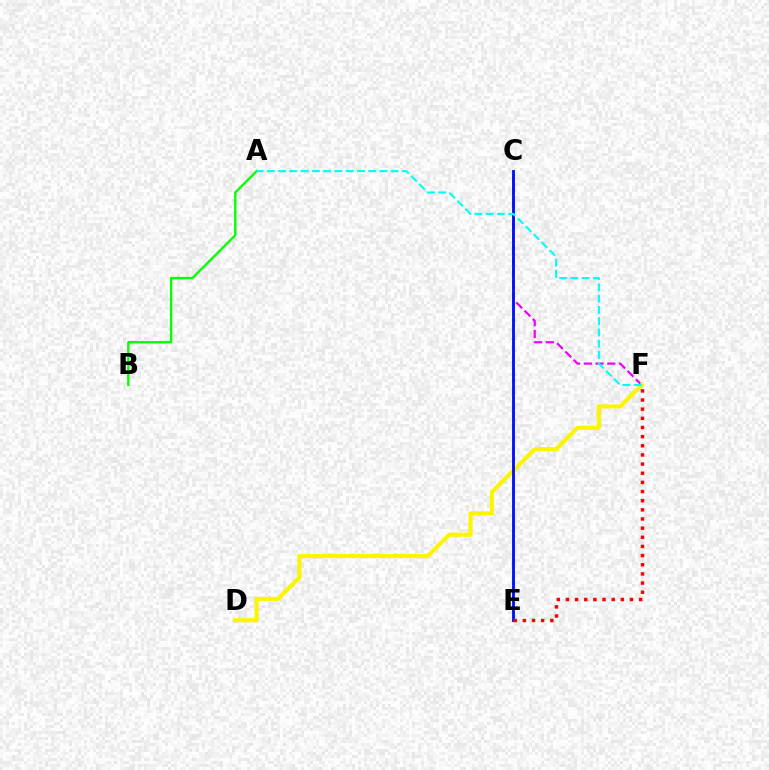{('C', 'F'): [{'color': '#ee00ff', 'line_style': 'dashed', 'thickness': 1.59}], ('A', 'B'): [{'color': '#08ff00', 'line_style': 'solid', 'thickness': 1.7}], ('D', 'F'): [{'color': '#fcf500', 'line_style': 'solid', 'thickness': 2.98}], ('C', 'E'): [{'color': '#0010ff', 'line_style': 'solid', 'thickness': 2.05}], ('E', 'F'): [{'color': '#ff0000', 'line_style': 'dotted', 'thickness': 2.49}], ('A', 'F'): [{'color': '#00fff6', 'line_style': 'dashed', 'thickness': 1.53}]}